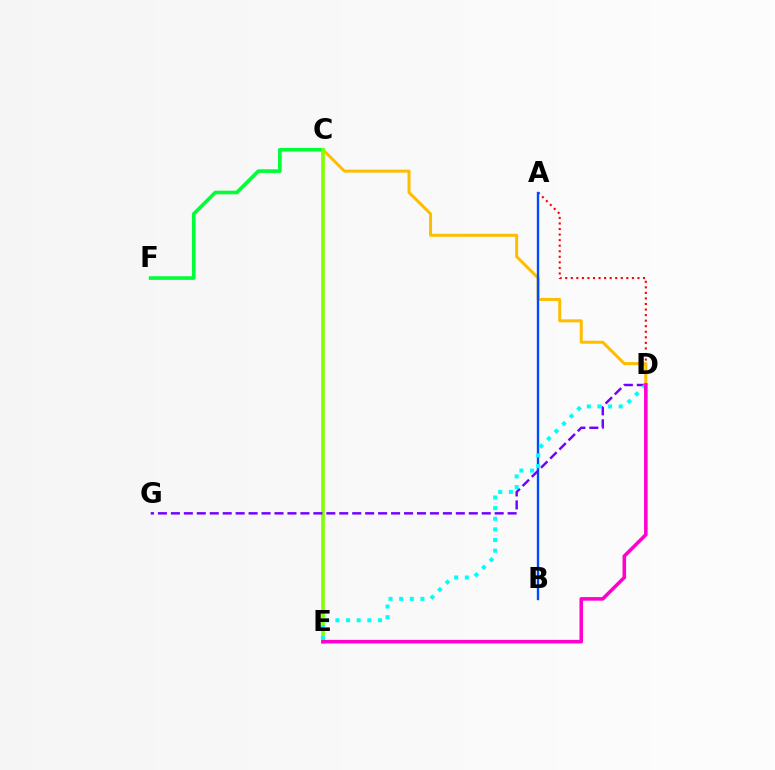{('A', 'D'): [{'color': '#ff0000', 'line_style': 'dotted', 'thickness': 1.51}], ('C', 'D'): [{'color': '#ffbd00', 'line_style': 'solid', 'thickness': 2.17}], ('C', 'F'): [{'color': '#00ff39', 'line_style': 'solid', 'thickness': 2.62}], ('C', 'E'): [{'color': '#84ff00', 'line_style': 'solid', 'thickness': 2.59}], ('A', 'B'): [{'color': '#004bff', 'line_style': 'solid', 'thickness': 1.69}], ('D', 'G'): [{'color': '#7200ff', 'line_style': 'dashed', 'thickness': 1.76}], ('D', 'E'): [{'color': '#00fff6', 'line_style': 'dotted', 'thickness': 2.89}, {'color': '#ff00cf', 'line_style': 'solid', 'thickness': 2.57}]}